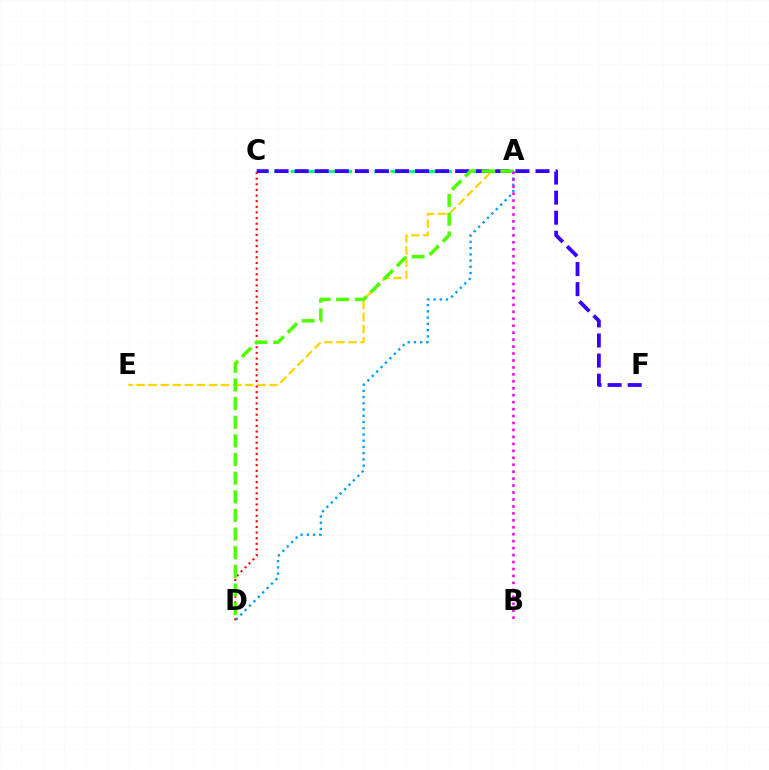{('A', 'E'): [{'color': '#ffd500', 'line_style': 'dashed', 'thickness': 1.64}], ('A', 'D'): [{'color': '#009eff', 'line_style': 'dotted', 'thickness': 1.69}, {'color': '#4fff00', 'line_style': 'dashed', 'thickness': 2.53}], ('A', 'C'): [{'color': '#00ff86', 'line_style': 'dashed', 'thickness': 2.26}], ('C', 'F'): [{'color': '#3700ff', 'line_style': 'dashed', 'thickness': 2.73}], ('C', 'D'): [{'color': '#ff0000', 'line_style': 'dotted', 'thickness': 1.53}], ('A', 'B'): [{'color': '#ff00ed', 'line_style': 'dotted', 'thickness': 1.89}]}